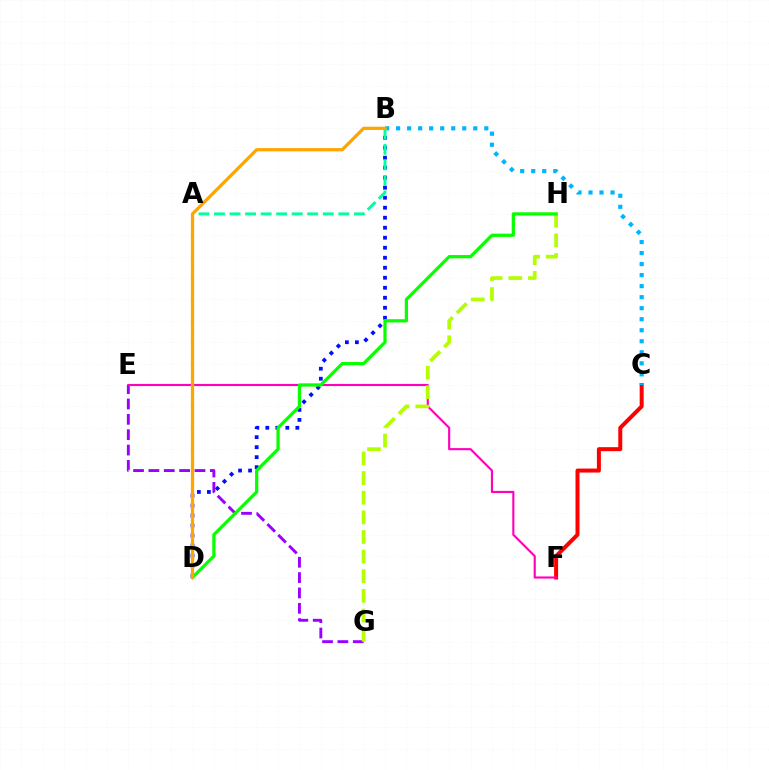{('B', 'D'): [{'color': '#0010ff', 'line_style': 'dotted', 'thickness': 2.72}, {'color': '#ffa500', 'line_style': 'solid', 'thickness': 2.34}], ('E', 'G'): [{'color': '#9b00ff', 'line_style': 'dashed', 'thickness': 2.09}], ('C', 'F'): [{'color': '#ff0000', 'line_style': 'solid', 'thickness': 2.87}], ('E', 'F'): [{'color': '#ff00bd', 'line_style': 'solid', 'thickness': 1.53}], ('G', 'H'): [{'color': '#b3ff00', 'line_style': 'dashed', 'thickness': 2.67}], ('D', 'H'): [{'color': '#08ff00', 'line_style': 'solid', 'thickness': 2.33}], ('B', 'C'): [{'color': '#00b5ff', 'line_style': 'dotted', 'thickness': 3.0}], ('A', 'B'): [{'color': '#00ff9d', 'line_style': 'dashed', 'thickness': 2.11}]}